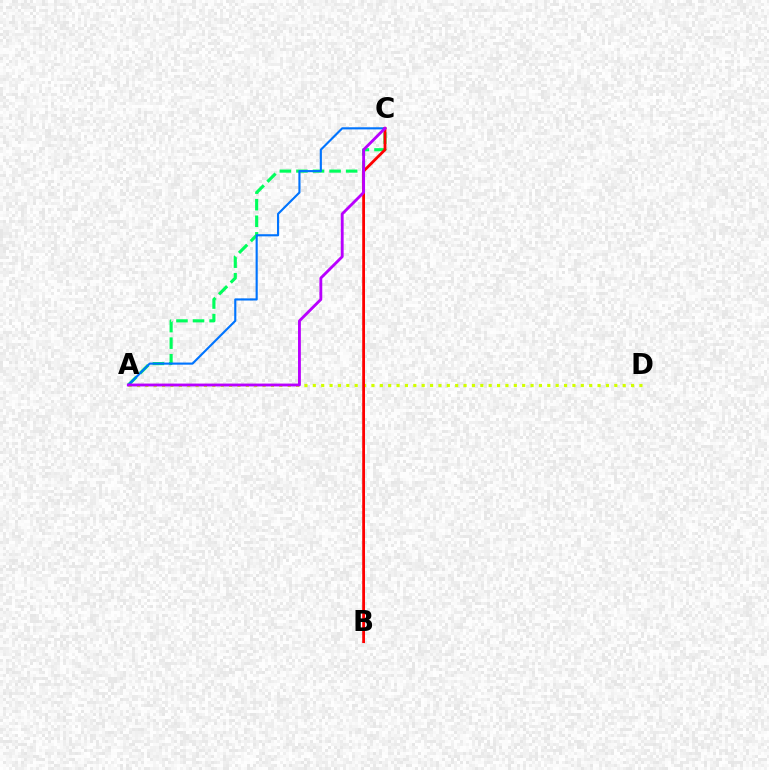{('A', 'D'): [{'color': '#d1ff00', 'line_style': 'dotted', 'thickness': 2.28}], ('A', 'C'): [{'color': '#00ff5c', 'line_style': 'dashed', 'thickness': 2.25}, {'color': '#0074ff', 'line_style': 'solid', 'thickness': 1.53}, {'color': '#b900ff', 'line_style': 'solid', 'thickness': 2.05}], ('B', 'C'): [{'color': '#ff0000', 'line_style': 'solid', 'thickness': 2.01}]}